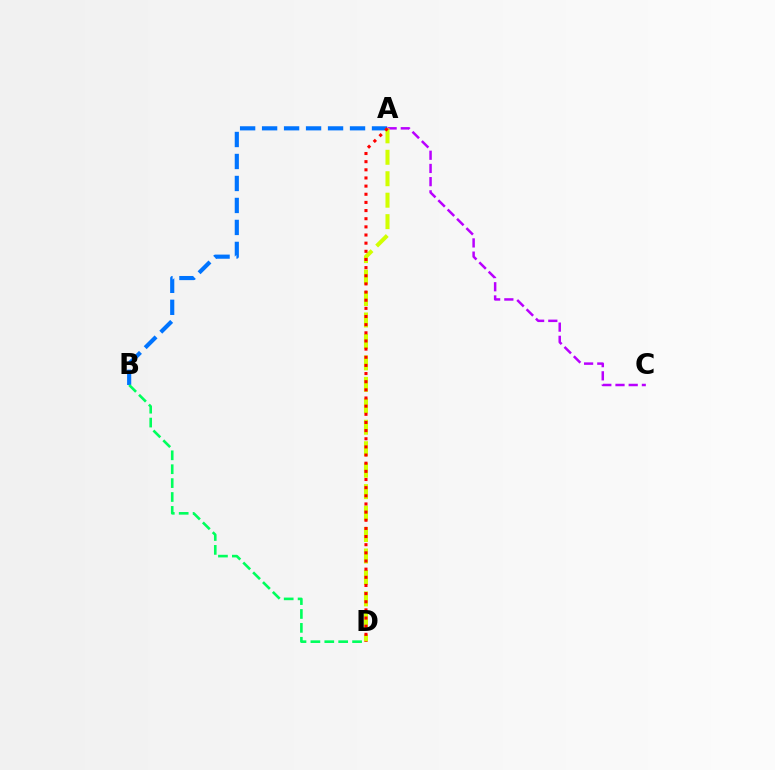{('A', 'B'): [{'color': '#0074ff', 'line_style': 'dashed', 'thickness': 2.99}], ('A', 'C'): [{'color': '#b900ff', 'line_style': 'dashed', 'thickness': 1.79}], ('A', 'D'): [{'color': '#d1ff00', 'line_style': 'dashed', 'thickness': 2.91}, {'color': '#ff0000', 'line_style': 'dotted', 'thickness': 2.21}], ('B', 'D'): [{'color': '#00ff5c', 'line_style': 'dashed', 'thickness': 1.89}]}